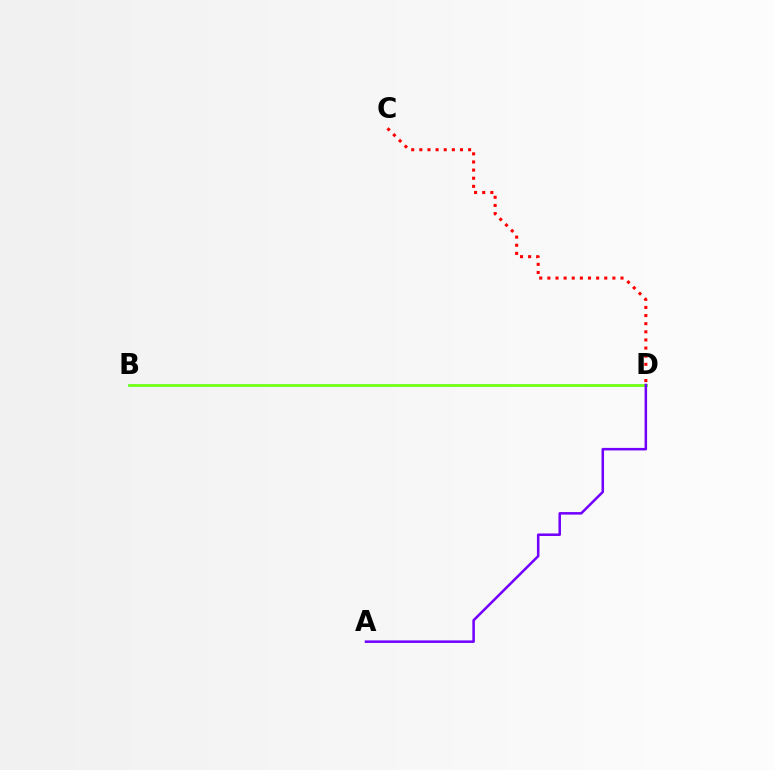{('B', 'D'): [{'color': '#00fff6', 'line_style': 'solid', 'thickness': 1.87}, {'color': '#84ff00', 'line_style': 'solid', 'thickness': 1.85}], ('C', 'D'): [{'color': '#ff0000', 'line_style': 'dotted', 'thickness': 2.21}], ('A', 'D'): [{'color': '#7200ff', 'line_style': 'solid', 'thickness': 1.82}]}